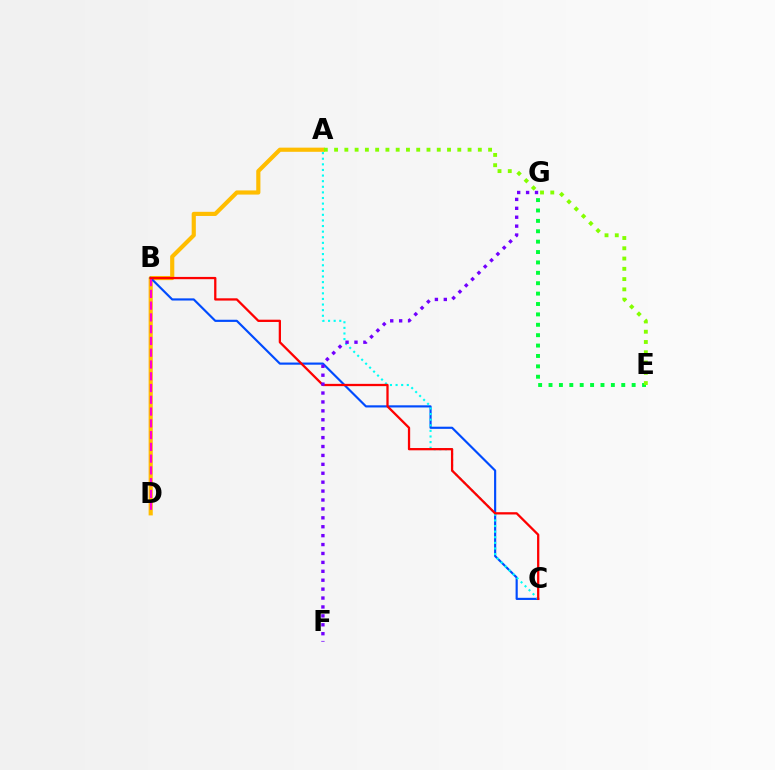{('A', 'D'): [{'color': '#ffbd00', 'line_style': 'solid', 'thickness': 2.99}], ('E', 'G'): [{'color': '#00ff39', 'line_style': 'dotted', 'thickness': 2.82}], ('B', 'C'): [{'color': '#004bff', 'line_style': 'solid', 'thickness': 1.55}, {'color': '#ff0000', 'line_style': 'solid', 'thickness': 1.64}], ('B', 'D'): [{'color': '#ff00cf', 'line_style': 'dashed', 'thickness': 1.6}], ('A', 'C'): [{'color': '#00fff6', 'line_style': 'dotted', 'thickness': 1.52}], ('F', 'G'): [{'color': '#7200ff', 'line_style': 'dotted', 'thickness': 2.42}], ('A', 'E'): [{'color': '#84ff00', 'line_style': 'dotted', 'thickness': 2.79}]}